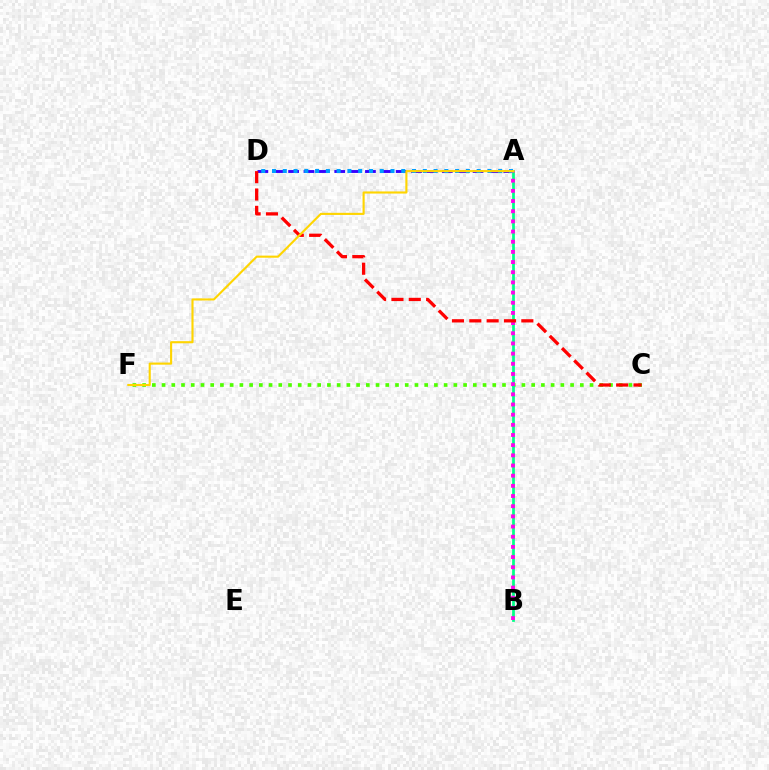{('A', 'D'): [{'color': '#3700ff', 'line_style': 'dashed', 'thickness': 2.09}, {'color': '#009eff', 'line_style': 'dotted', 'thickness': 2.93}], ('C', 'F'): [{'color': '#4fff00', 'line_style': 'dotted', 'thickness': 2.64}], ('A', 'B'): [{'color': '#00ff86', 'line_style': 'solid', 'thickness': 1.97}, {'color': '#ff00ed', 'line_style': 'dotted', 'thickness': 2.76}], ('C', 'D'): [{'color': '#ff0000', 'line_style': 'dashed', 'thickness': 2.36}], ('A', 'F'): [{'color': '#ffd500', 'line_style': 'solid', 'thickness': 1.53}]}